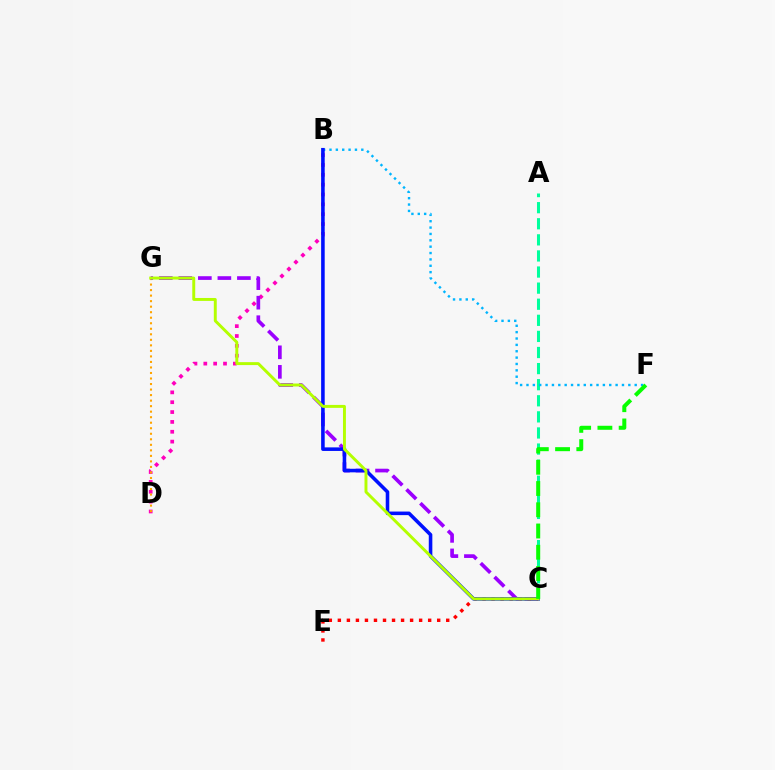{('A', 'C'): [{'color': '#00ff9d', 'line_style': 'dashed', 'thickness': 2.19}], ('B', 'D'): [{'color': '#ff00bd', 'line_style': 'dotted', 'thickness': 2.68}], ('D', 'G'): [{'color': '#ffa500', 'line_style': 'dotted', 'thickness': 1.5}], ('C', 'G'): [{'color': '#9b00ff', 'line_style': 'dashed', 'thickness': 2.65}, {'color': '#b3ff00', 'line_style': 'solid', 'thickness': 2.11}], ('B', 'F'): [{'color': '#00b5ff', 'line_style': 'dotted', 'thickness': 1.73}], ('C', 'E'): [{'color': '#ff0000', 'line_style': 'dotted', 'thickness': 2.45}], ('B', 'C'): [{'color': '#0010ff', 'line_style': 'solid', 'thickness': 2.57}], ('C', 'F'): [{'color': '#08ff00', 'line_style': 'dashed', 'thickness': 2.89}]}